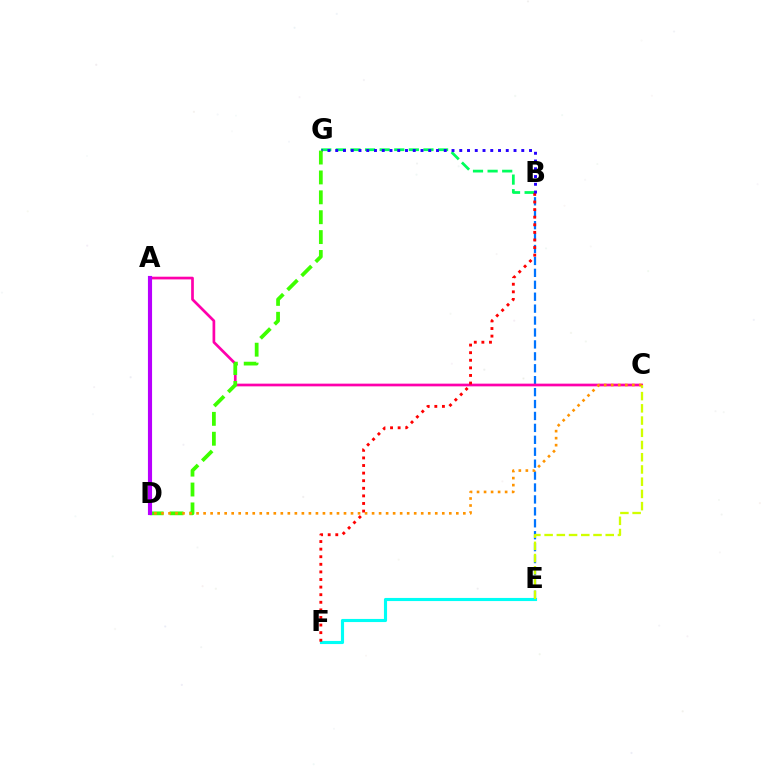{('E', 'F'): [{'color': '#00fff6', 'line_style': 'solid', 'thickness': 2.24}], ('B', 'E'): [{'color': '#0074ff', 'line_style': 'dashed', 'thickness': 1.62}], ('A', 'C'): [{'color': '#ff00ac', 'line_style': 'solid', 'thickness': 1.94}], ('C', 'E'): [{'color': '#d1ff00', 'line_style': 'dashed', 'thickness': 1.66}], ('B', 'G'): [{'color': '#00ff5c', 'line_style': 'dashed', 'thickness': 1.98}, {'color': '#2500ff', 'line_style': 'dotted', 'thickness': 2.11}], ('B', 'F'): [{'color': '#ff0000', 'line_style': 'dotted', 'thickness': 2.06}], ('D', 'G'): [{'color': '#3dff00', 'line_style': 'dashed', 'thickness': 2.7}], ('C', 'D'): [{'color': '#ff9400', 'line_style': 'dotted', 'thickness': 1.91}], ('A', 'D'): [{'color': '#b900ff', 'line_style': 'solid', 'thickness': 2.97}]}